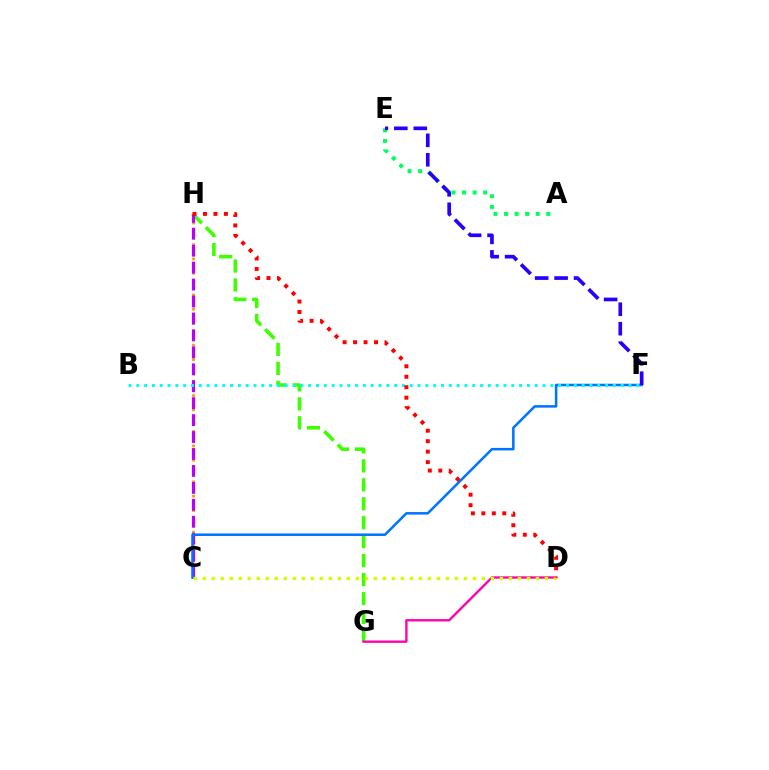{('C', 'H'): [{'color': '#ff9400', 'line_style': 'dotted', 'thickness': 1.95}, {'color': '#b900ff', 'line_style': 'dashed', 'thickness': 2.3}], ('G', 'H'): [{'color': '#3dff00', 'line_style': 'dashed', 'thickness': 2.57}], ('D', 'G'): [{'color': '#ff00ac', 'line_style': 'solid', 'thickness': 1.69}], ('A', 'E'): [{'color': '#00ff5c', 'line_style': 'dotted', 'thickness': 2.87}], ('C', 'F'): [{'color': '#0074ff', 'line_style': 'solid', 'thickness': 1.81}], ('C', 'D'): [{'color': '#d1ff00', 'line_style': 'dotted', 'thickness': 2.45}], ('E', 'F'): [{'color': '#2500ff', 'line_style': 'dashed', 'thickness': 2.64}], ('B', 'F'): [{'color': '#00fff6', 'line_style': 'dotted', 'thickness': 2.12}], ('D', 'H'): [{'color': '#ff0000', 'line_style': 'dotted', 'thickness': 2.85}]}